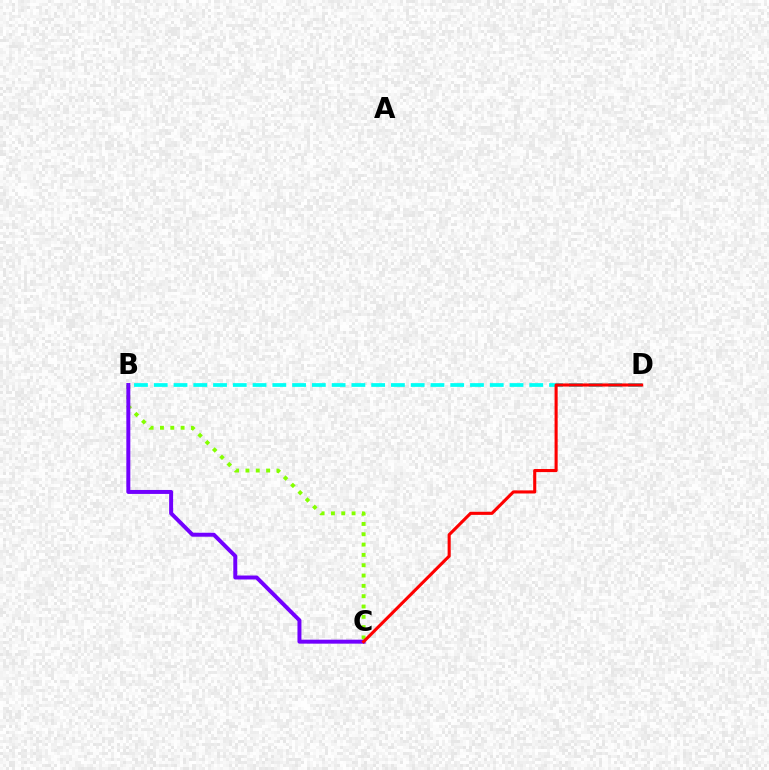{('B', 'C'): [{'color': '#84ff00', 'line_style': 'dotted', 'thickness': 2.8}, {'color': '#7200ff', 'line_style': 'solid', 'thickness': 2.85}], ('B', 'D'): [{'color': '#00fff6', 'line_style': 'dashed', 'thickness': 2.69}], ('C', 'D'): [{'color': '#ff0000', 'line_style': 'solid', 'thickness': 2.23}]}